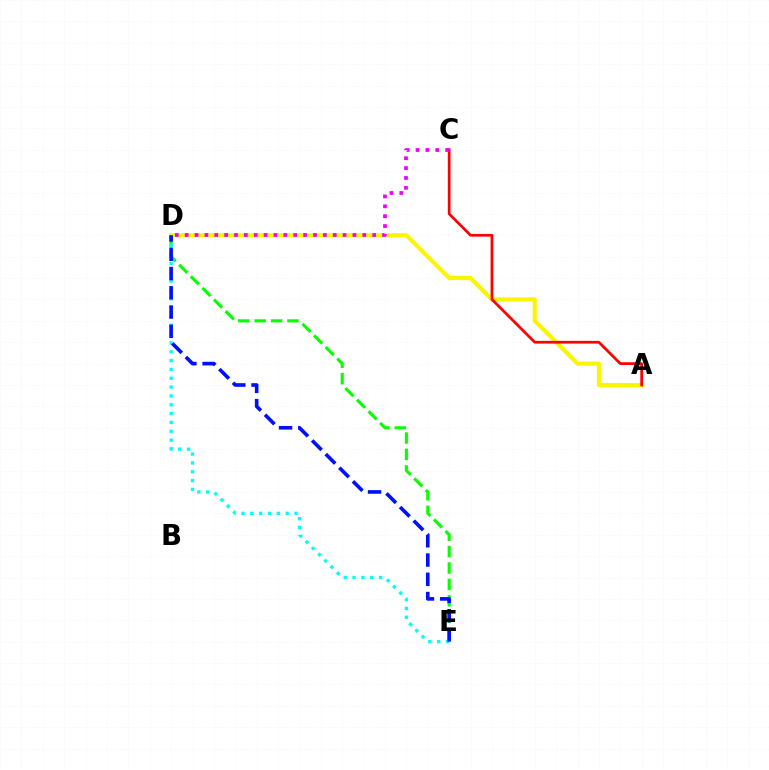{('A', 'D'): [{'color': '#fcf500', 'line_style': 'solid', 'thickness': 2.97}], ('A', 'C'): [{'color': '#ff0000', 'line_style': 'solid', 'thickness': 1.96}], ('D', 'E'): [{'color': '#08ff00', 'line_style': 'dashed', 'thickness': 2.23}, {'color': '#00fff6', 'line_style': 'dotted', 'thickness': 2.4}, {'color': '#0010ff', 'line_style': 'dashed', 'thickness': 2.62}], ('C', 'D'): [{'color': '#ee00ff', 'line_style': 'dotted', 'thickness': 2.68}]}